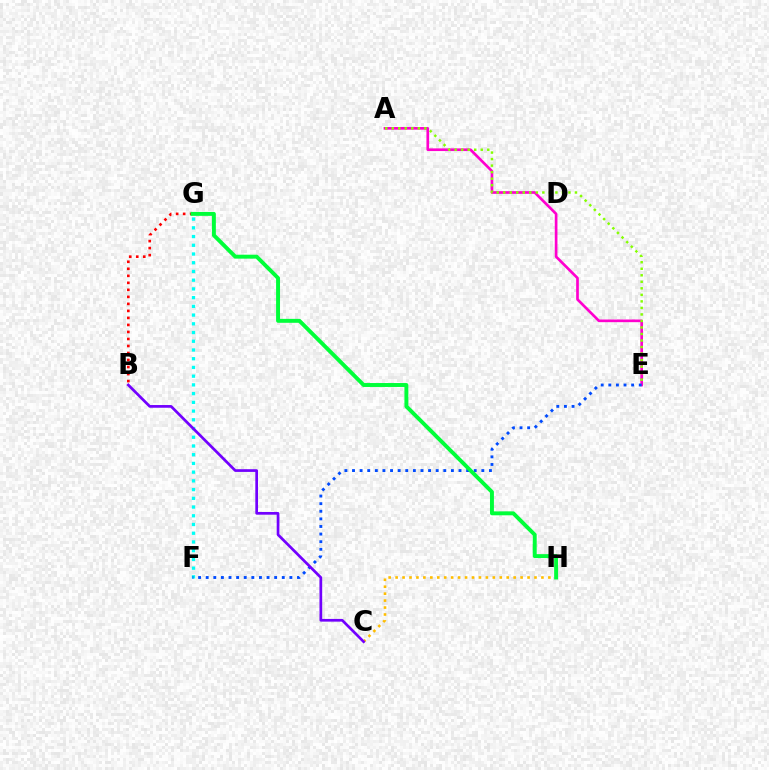{('B', 'G'): [{'color': '#ff0000', 'line_style': 'dotted', 'thickness': 1.91}], ('F', 'G'): [{'color': '#00fff6', 'line_style': 'dotted', 'thickness': 2.37}], ('A', 'E'): [{'color': '#ff00cf', 'line_style': 'solid', 'thickness': 1.92}, {'color': '#84ff00', 'line_style': 'dotted', 'thickness': 1.77}], ('C', 'H'): [{'color': '#ffbd00', 'line_style': 'dotted', 'thickness': 1.89}], ('E', 'F'): [{'color': '#004bff', 'line_style': 'dotted', 'thickness': 2.07}], ('B', 'C'): [{'color': '#7200ff', 'line_style': 'solid', 'thickness': 1.95}], ('G', 'H'): [{'color': '#00ff39', 'line_style': 'solid', 'thickness': 2.83}]}